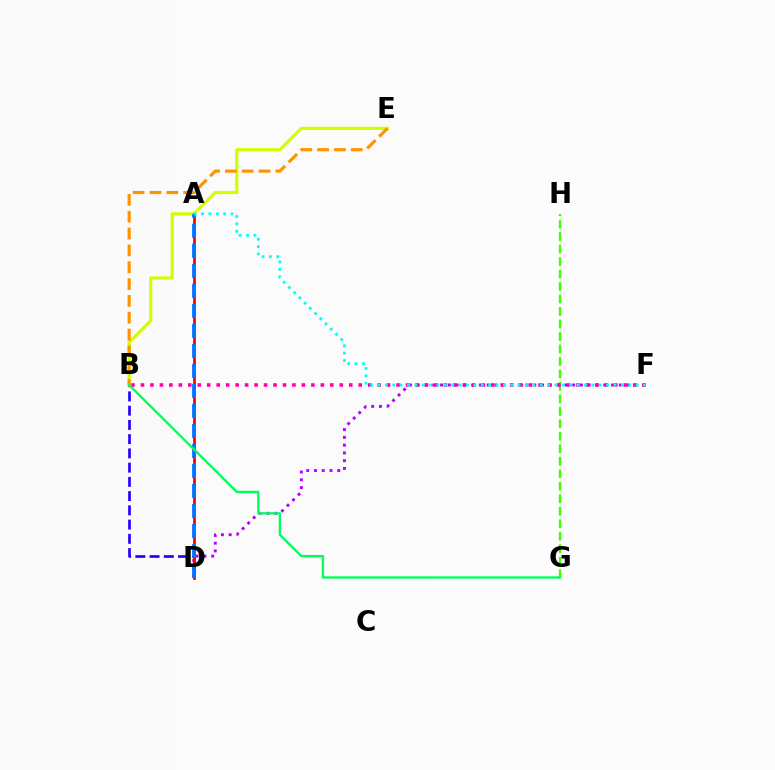{('D', 'F'): [{'color': '#b900ff', 'line_style': 'dotted', 'thickness': 2.11}], ('G', 'H'): [{'color': '#3dff00', 'line_style': 'dashed', 'thickness': 1.7}], ('B', 'D'): [{'color': '#2500ff', 'line_style': 'dashed', 'thickness': 1.93}], ('B', 'E'): [{'color': '#d1ff00', 'line_style': 'solid', 'thickness': 2.29}, {'color': '#ff9400', 'line_style': 'dashed', 'thickness': 2.29}], ('B', 'F'): [{'color': '#ff00ac', 'line_style': 'dotted', 'thickness': 2.57}], ('A', 'D'): [{'color': '#ff0000', 'line_style': 'solid', 'thickness': 1.99}, {'color': '#0074ff', 'line_style': 'dashed', 'thickness': 2.72}], ('A', 'F'): [{'color': '#00fff6', 'line_style': 'dotted', 'thickness': 2.0}], ('B', 'G'): [{'color': '#00ff5c', 'line_style': 'solid', 'thickness': 1.69}]}